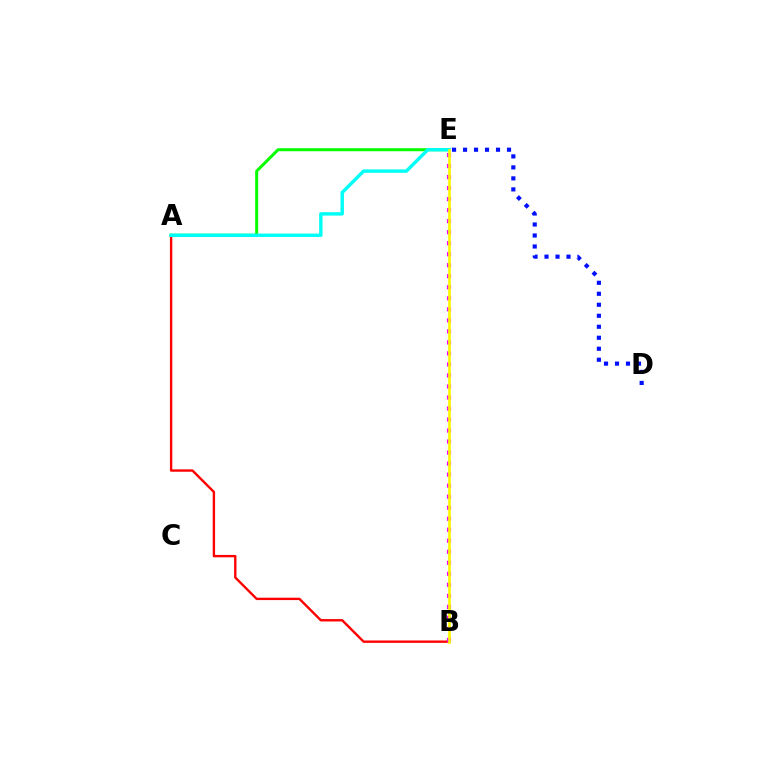{('A', 'B'): [{'color': '#ff0000', 'line_style': 'solid', 'thickness': 1.71}], ('A', 'E'): [{'color': '#08ff00', 'line_style': 'solid', 'thickness': 2.17}, {'color': '#00fff6', 'line_style': 'solid', 'thickness': 2.44}], ('B', 'E'): [{'color': '#ee00ff', 'line_style': 'dotted', 'thickness': 2.99}, {'color': '#fcf500', 'line_style': 'solid', 'thickness': 1.94}], ('D', 'E'): [{'color': '#0010ff', 'line_style': 'dotted', 'thickness': 2.99}]}